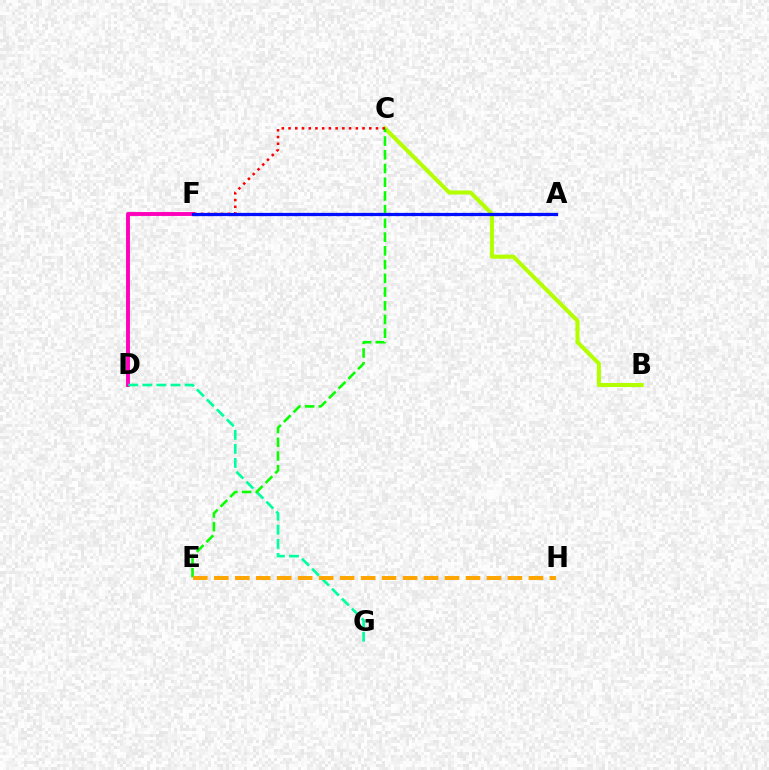{('A', 'F'): [{'color': '#00b5ff', 'line_style': 'dotted', 'thickness': 2.24}, {'color': '#9b00ff', 'line_style': 'dotted', 'thickness': 2.28}, {'color': '#0010ff', 'line_style': 'solid', 'thickness': 2.29}], ('B', 'C'): [{'color': '#b3ff00', 'line_style': 'solid', 'thickness': 2.92}], ('D', 'F'): [{'color': '#ff00bd', 'line_style': 'solid', 'thickness': 2.8}], ('D', 'G'): [{'color': '#00ff9d', 'line_style': 'dashed', 'thickness': 1.91}], ('C', 'E'): [{'color': '#08ff00', 'line_style': 'dashed', 'thickness': 1.86}], ('C', 'F'): [{'color': '#ff0000', 'line_style': 'dotted', 'thickness': 1.83}], ('E', 'H'): [{'color': '#ffa500', 'line_style': 'dashed', 'thickness': 2.85}]}